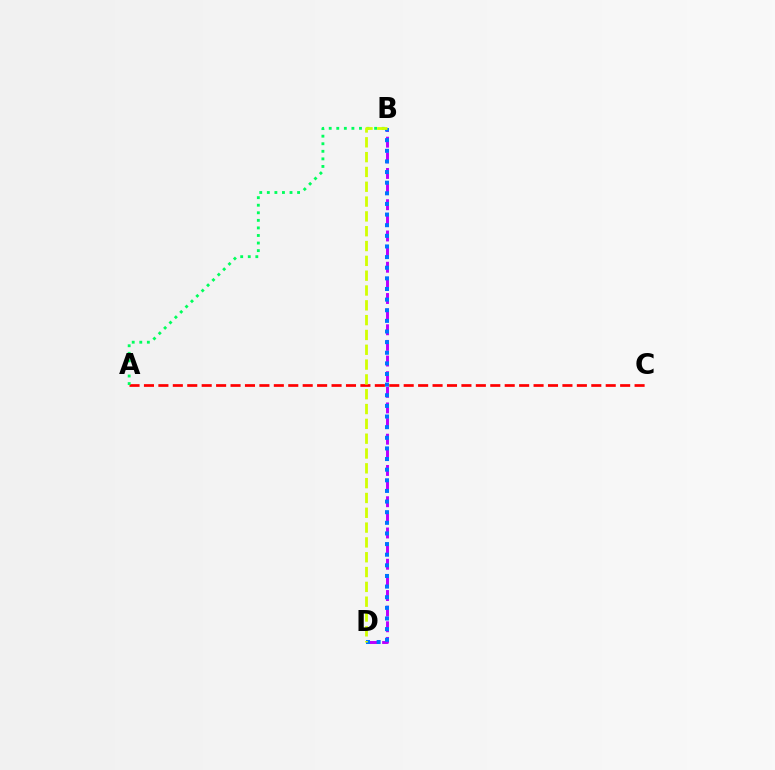{('A', 'C'): [{'color': '#ff0000', 'line_style': 'dashed', 'thickness': 1.96}], ('A', 'B'): [{'color': '#00ff5c', 'line_style': 'dotted', 'thickness': 2.06}], ('B', 'D'): [{'color': '#b900ff', 'line_style': 'dashed', 'thickness': 2.12}, {'color': '#0074ff', 'line_style': 'dotted', 'thickness': 2.89}, {'color': '#d1ff00', 'line_style': 'dashed', 'thickness': 2.01}]}